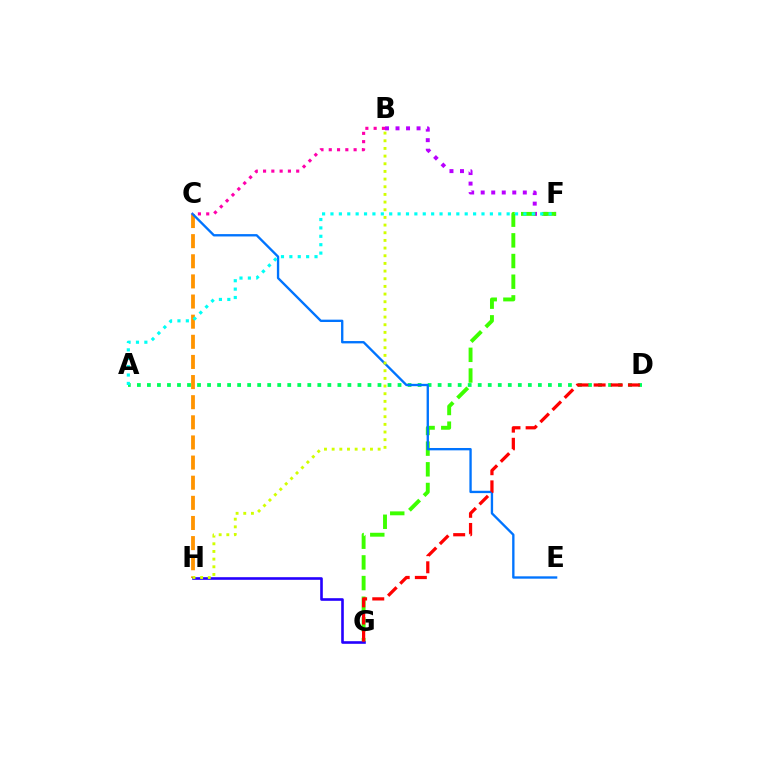{('B', 'F'): [{'color': '#b900ff', 'line_style': 'dotted', 'thickness': 2.86}], ('C', 'H'): [{'color': '#ff9400', 'line_style': 'dashed', 'thickness': 2.73}], ('F', 'G'): [{'color': '#3dff00', 'line_style': 'dashed', 'thickness': 2.81}], ('A', 'D'): [{'color': '#00ff5c', 'line_style': 'dotted', 'thickness': 2.72}], ('G', 'H'): [{'color': '#2500ff', 'line_style': 'solid', 'thickness': 1.88}], ('C', 'E'): [{'color': '#0074ff', 'line_style': 'solid', 'thickness': 1.69}], ('D', 'G'): [{'color': '#ff0000', 'line_style': 'dashed', 'thickness': 2.33}], ('A', 'F'): [{'color': '#00fff6', 'line_style': 'dotted', 'thickness': 2.28}], ('B', 'C'): [{'color': '#ff00ac', 'line_style': 'dotted', 'thickness': 2.25}], ('B', 'H'): [{'color': '#d1ff00', 'line_style': 'dotted', 'thickness': 2.08}]}